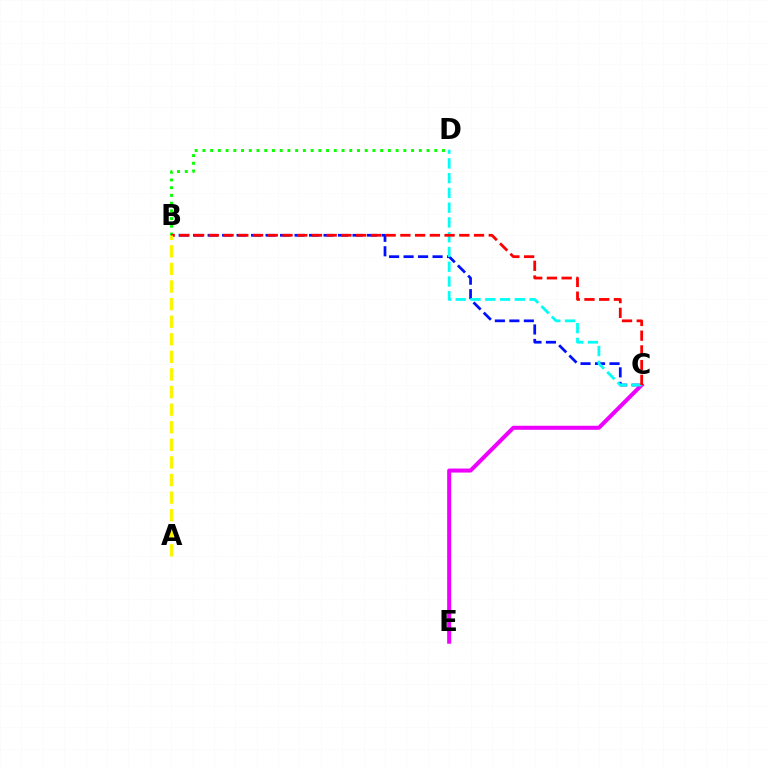{('B', 'C'): [{'color': '#0010ff', 'line_style': 'dashed', 'thickness': 1.97}, {'color': '#ff0000', 'line_style': 'dashed', 'thickness': 2.0}], ('B', 'D'): [{'color': '#08ff00', 'line_style': 'dotted', 'thickness': 2.1}], ('C', 'E'): [{'color': '#ee00ff', 'line_style': 'solid', 'thickness': 2.9}], ('C', 'D'): [{'color': '#00fff6', 'line_style': 'dashed', 'thickness': 2.01}], ('A', 'B'): [{'color': '#fcf500', 'line_style': 'dashed', 'thickness': 2.39}]}